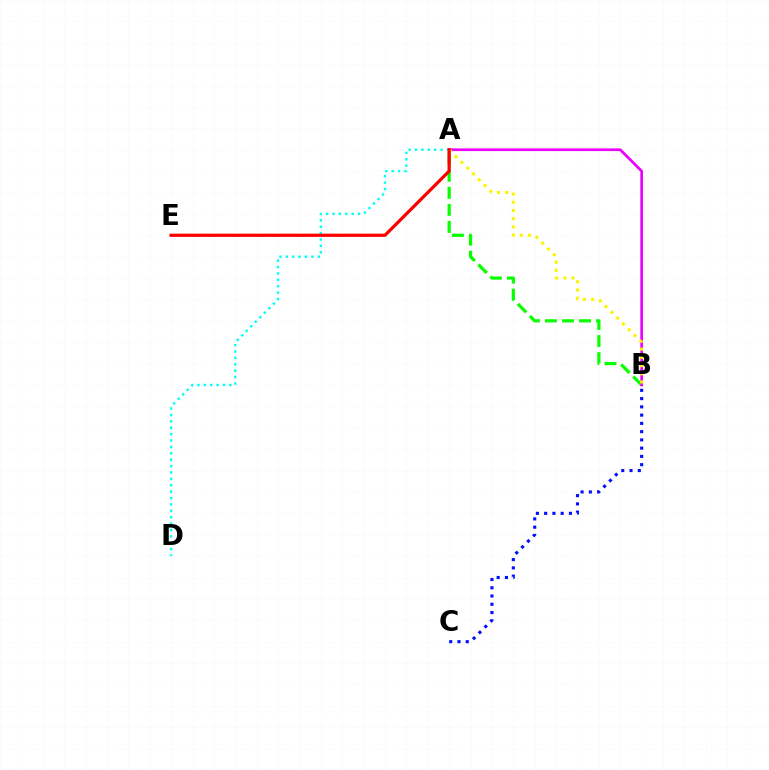{('A', 'B'): [{'color': '#08ff00', 'line_style': 'dashed', 'thickness': 2.32}, {'color': '#ee00ff', 'line_style': 'solid', 'thickness': 1.94}, {'color': '#fcf500', 'line_style': 'dotted', 'thickness': 2.23}], ('A', 'D'): [{'color': '#00fff6', 'line_style': 'dotted', 'thickness': 1.74}], ('B', 'C'): [{'color': '#0010ff', 'line_style': 'dotted', 'thickness': 2.24}], ('A', 'E'): [{'color': '#ff0000', 'line_style': 'solid', 'thickness': 2.33}]}